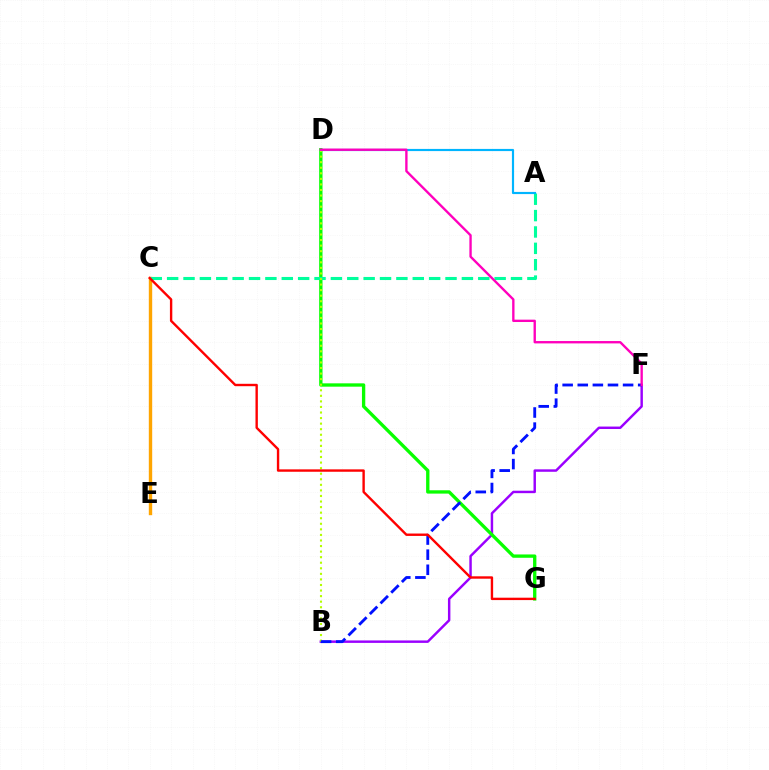{('C', 'E'): [{'color': '#ffa500', 'line_style': 'solid', 'thickness': 2.44}], ('B', 'F'): [{'color': '#9b00ff', 'line_style': 'solid', 'thickness': 1.76}, {'color': '#0010ff', 'line_style': 'dashed', 'thickness': 2.05}], ('D', 'G'): [{'color': '#08ff00', 'line_style': 'solid', 'thickness': 2.4}], ('A', 'C'): [{'color': '#00ff9d', 'line_style': 'dashed', 'thickness': 2.22}], ('B', 'D'): [{'color': '#b3ff00', 'line_style': 'dotted', 'thickness': 1.51}], ('A', 'D'): [{'color': '#00b5ff', 'line_style': 'solid', 'thickness': 1.56}], ('D', 'F'): [{'color': '#ff00bd', 'line_style': 'solid', 'thickness': 1.7}], ('C', 'G'): [{'color': '#ff0000', 'line_style': 'solid', 'thickness': 1.72}]}